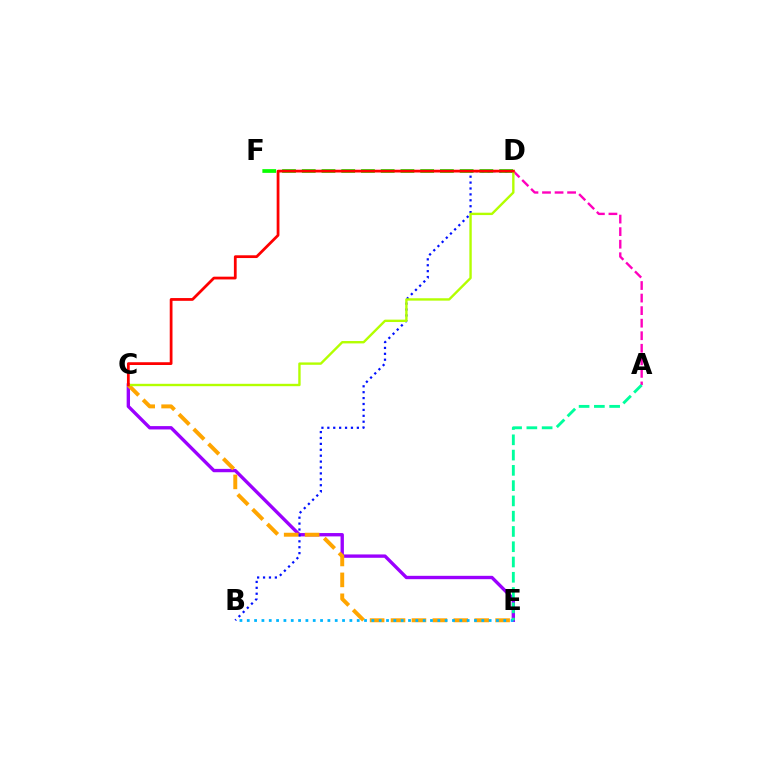{('D', 'F'): [{'color': '#08ff00', 'line_style': 'dashed', 'thickness': 2.68}], ('C', 'E'): [{'color': '#9b00ff', 'line_style': 'solid', 'thickness': 2.42}, {'color': '#ffa500', 'line_style': 'dashed', 'thickness': 2.84}], ('B', 'D'): [{'color': '#0010ff', 'line_style': 'dotted', 'thickness': 1.6}], ('A', 'D'): [{'color': '#ff00bd', 'line_style': 'dashed', 'thickness': 1.7}], ('B', 'E'): [{'color': '#00b5ff', 'line_style': 'dotted', 'thickness': 1.99}], ('A', 'E'): [{'color': '#00ff9d', 'line_style': 'dashed', 'thickness': 2.08}], ('C', 'D'): [{'color': '#b3ff00', 'line_style': 'solid', 'thickness': 1.72}, {'color': '#ff0000', 'line_style': 'solid', 'thickness': 1.99}]}